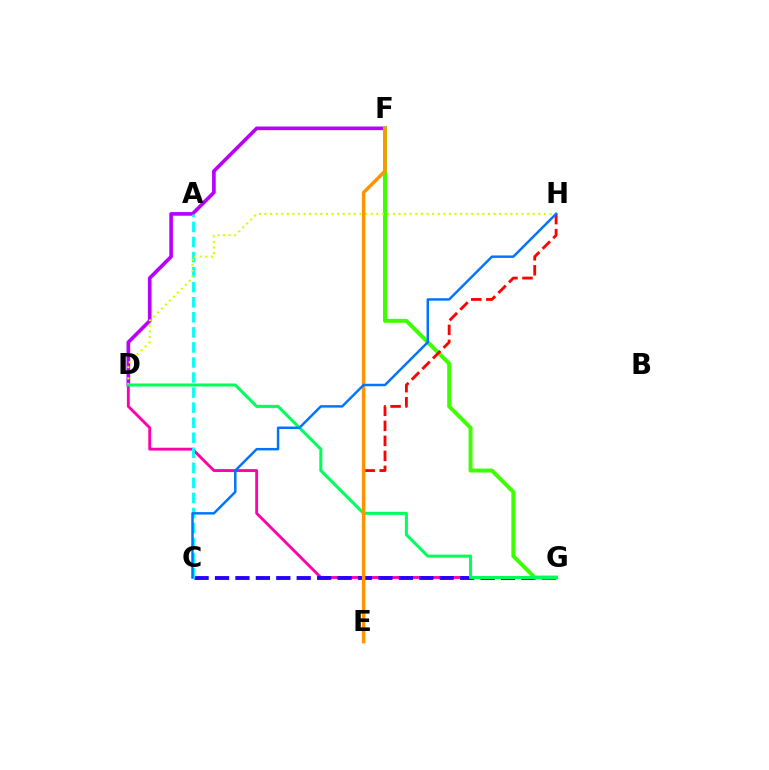{('D', 'G'): [{'color': '#ff00ac', 'line_style': 'solid', 'thickness': 2.06}, {'color': '#00ff5c', 'line_style': 'solid', 'thickness': 2.19}], ('D', 'F'): [{'color': '#b900ff', 'line_style': 'solid', 'thickness': 2.63}], ('C', 'G'): [{'color': '#2500ff', 'line_style': 'dashed', 'thickness': 2.78}], ('A', 'C'): [{'color': '#00fff6', 'line_style': 'dashed', 'thickness': 2.05}], ('F', 'G'): [{'color': '#3dff00', 'line_style': 'solid', 'thickness': 2.84}], ('D', 'H'): [{'color': '#d1ff00', 'line_style': 'dotted', 'thickness': 1.52}], ('E', 'H'): [{'color': '#ff0000', 'line_style': 'dashed', 'thickness': 2.04}], ('E', 'F'): [{'color': '#ff9400', 'line_style': 'solid', 'thickness': 2.51}], ('C', 'H'): [{'color': '#0074ff', 'line_style': 'solid', 'thickness': 1.77}]}